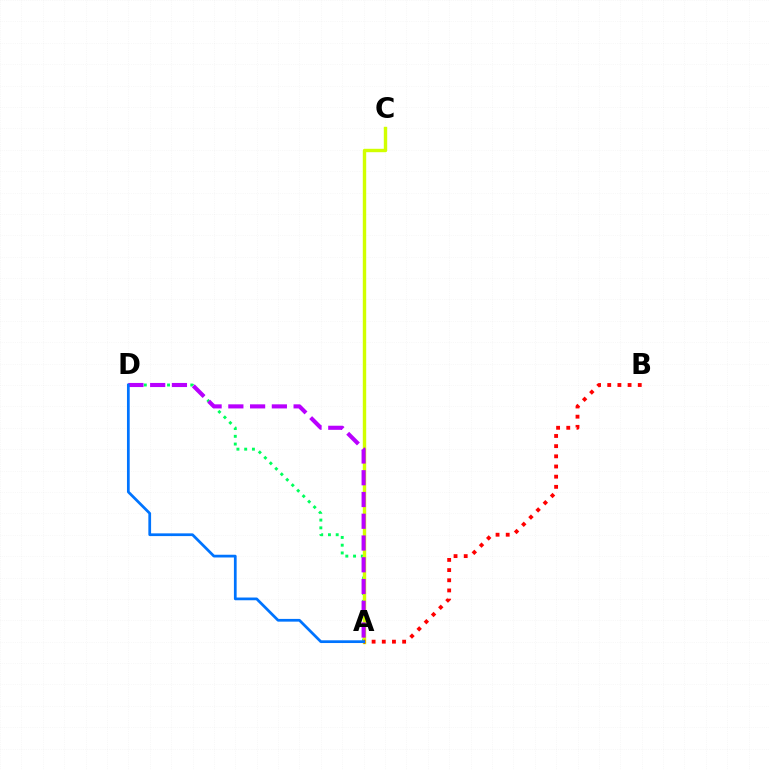{('A', 'D'): [{'color': '#00ff5c', 'line_style': 'dotted', 'thickness': 2.11}, {'color': '#b900ff', 'line_style': 'dashed', 'thickness': 2.96}, {'color': '#0074ff', 'line_style': 'solid', 'thickness': 1.97}], ('A', 'C'): [{'color': '#d1ff00', 'line_style': 'solid', 'thickness': 2.45}], ('A', 'B'): [{'color': '#ff0000', 'line_style': 'dotted', 'thickness': 2.76}]}